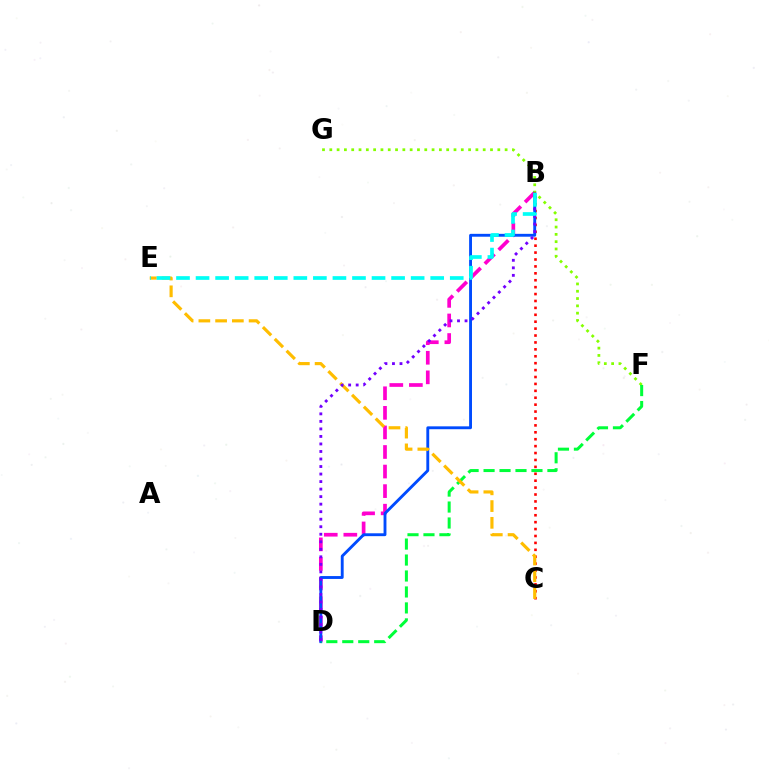{('B', 'D'): [{'color': '#ff00cf', 'line_style': 'dashed', 'thickness': 2.66}, {'color': '#004bff', 'line_style': 'solid', 'thickness': 2.07}, {'color': '#7200ff', 'line_style': 'dotted', 'thickness': 2.04}], ('B', 'C'): [{'color': '#ff0000', 'line_style': 'dotted', 'thickness': 1.88}], ('F', 'G'): [{'color': '#84ff00', 'line_style': 'dotted', 'thickness': 1.98}], ('D', 'F'): [{'color': '#00ff39', 'line_style': 'dashed', 'thickness': 2.17}], ('C', 'E'): [{'color': '#ffbd00', 'line_style': 'dashed', 'thickness': 2.27}], ('B', 'E'): [{'color': '#00fff6', 'line_style': 'dashed', 'thickness': 2.66}]}